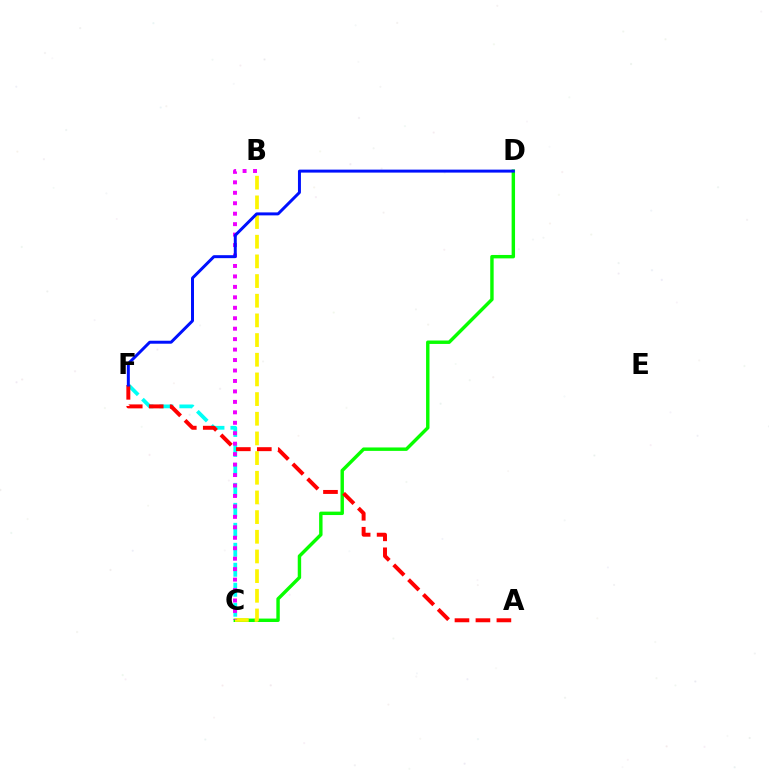{('C', 'F'): [{'color': '#00fff6', 'line_style': 'dashed', 'thickness': 2.71}], ('C', 'D'): [{'color': '#08ff00', 'line_style': 'solid', 'thickness': 2.46}], ('B', 'C'): [{'color': '#fcf500', 'line_style': 'dashed', 'thickness': 2.67}, {'color': '#ee00ff', 'line_style': 'dotted', 'thickness': 2.84}], ('A', 'F'): [{'color': '#ff0000', 'line_style': 'dashed', 'thickness': 2.85}], ('D', 'F'): [{'color': '#0010ff', 'line_style': 'solid', 'thickness': 2.14}]}